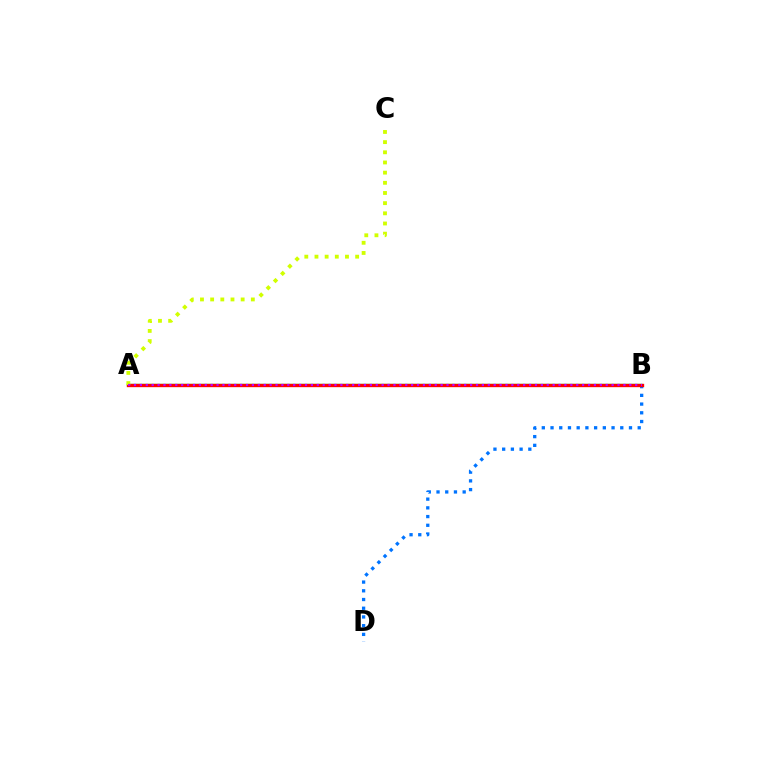{('A', 'B'): [{'color': '#00ff5c', 'line_style': 'solid', 'thickness': 1.7}, {'color': '#ff0000', 'line_style': 'solid', 'thickness': 2.41}, {'color': '#b900ff', 'line_style': 'dotted', 'thickness': 1.6}], ('B', 'D'): [{'color': '#0074ff', 'line_style': 'dotted', 'thickness': 2.37}], ('A', 'C'): [{'color': '#d1ff00', 'line_style': 'dotted', 'thickness': 2.76}]}